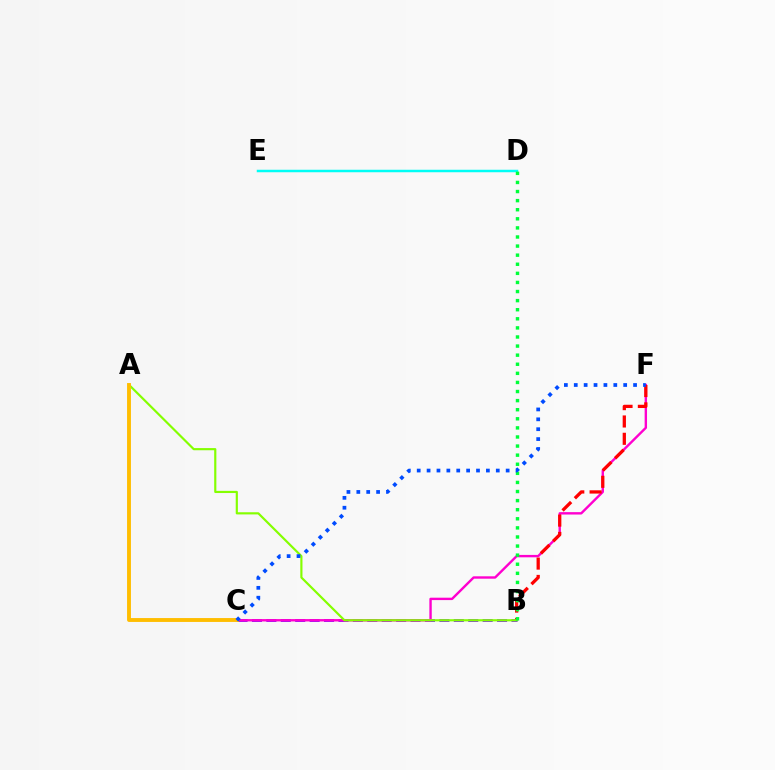{('B', 'C'): [{'color': '#7200ff', 'line_style': 'dashed', 'thickness': 1.96}], ('C', 'F'): [{'color': '#ff00cf', 'line_style': 'solid', 'thickness': 1.72}, {'color': '#004bff', 'line_style': 'dotted', 'thickness': 2.69}], ('B', 'F'): [{'color': '#ff0000', 'line_style': 'dashed', 'thickness': 2.35}], ('D', 'E'): [{'color': '#00fff6', 'line_style': 'solid', 'thickness': 1.79}], ('A', 'B'): [{'color': '#84ff00', 'line_style': 'solid', 'thickness': 1.56}], ('A', 'C'): [{'color': '#ffbd00', 'line_style': 'solid', 'thickness': 2.8}], ('B', 'D'): [{'color': '#00ff39', 'line_style': 'dotted', 'thickness': 2.47}]}